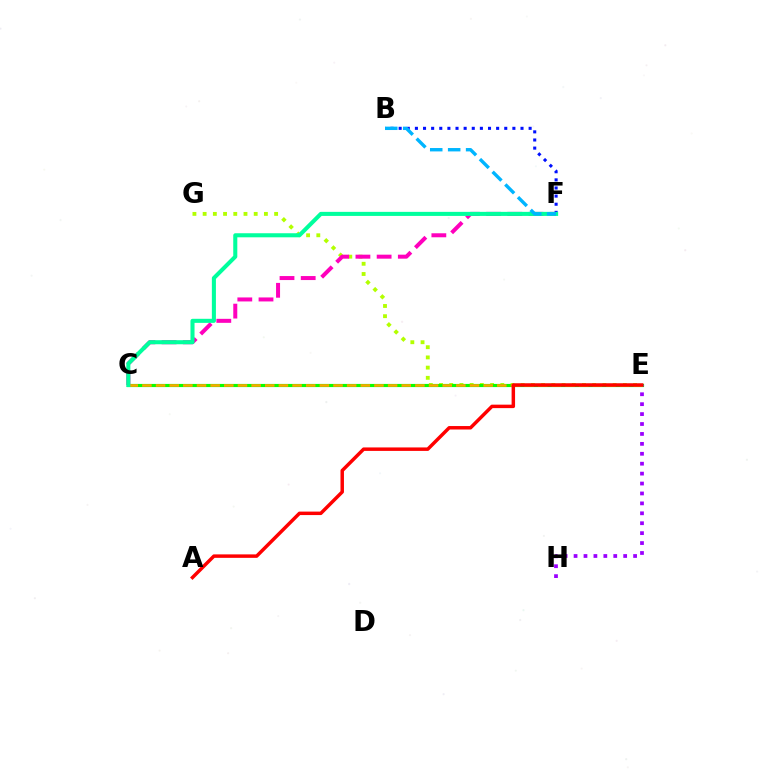{('E', 'G'): [{'color': '#b3ff00', 'line_style': 'dotted', 'thickness': 2.77}], ('C', 'E'): [{'color': '#08ff00', 'line_style': 'solid', 'thickness': 2.27}, {'color': '#ffa500', 'line_style': 'dashed', 'thickness': 1.85}], ('B', 'F'): [{'color': '#0010ff', 'line_style': 'dotted', 'thickness': 2.21}, {'color': '#00b5ff', 'line_style': 'dashed', 'thickness': 2.44}], ('E', 'H'): [{'color': '#9b00ff', 'line_style': 'dotted', 'thickness': 2.7}], ('C', 'F'): [{'color': '#ff00bd', 'line_style': 'dashed', 'thickness': 2.88}, {'color': '#00ff9d', 'line_style': 'solid', 'thickness': 2.92}], ('A', 'E'): [{'color': '#ff0000', 'line_style': 'solid', 'thickness': 2.5}]}